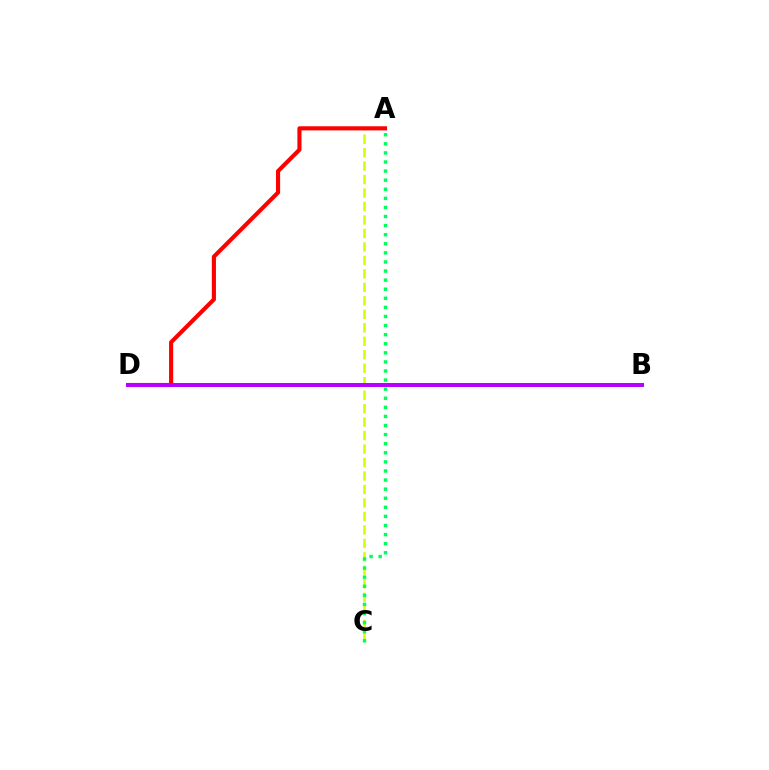{('B', 'D'): [{'color': '#0074ff', 'line_style': 'solid', 'thickness': 2.63}, {'color': '#b900ff', 'line_style': 'solid', 'thickness': 2.86}], ('A', 'C'): [{'color': '#d1ff00', 'line_style': 'dashed', 'thickness': 1.83}, {'color': '#00ff5c', 'line_style': 'dotted', 'thickness': 2.47}], ('A', 'D'): [{'color': '#ff0000', 'line_style': 'solid', 'thickness': 2.97}]}